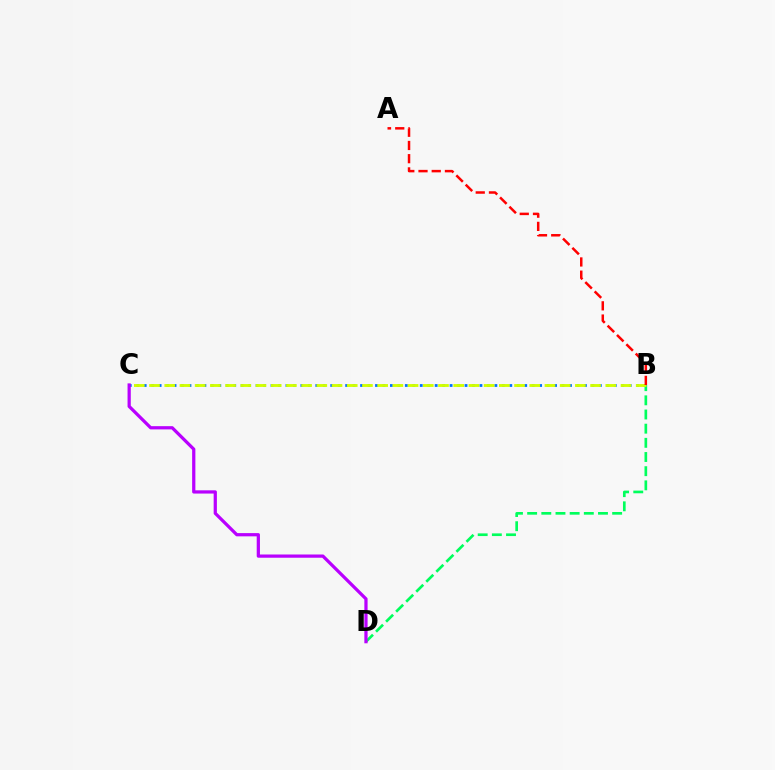{('B', 'D'): [{'color': '#00ff5c', 'line_style': 'dashed', 'thickness': 1.92}], ('B', 'C'): [{'color': '#0074ff', 'line_style': 'dotted', 'thickness': 2.03}, {'color': '#d1ff00', 'line_style': 'dashed', 'thickness': 2.07}], ('A', 'B'): [{'color': '#ff0000', 'line_style': 'dashed', 'thickness': 1.79}], ('C', 'D'): [{'color': '#b900ff', 'line_style': 'solid', 'thickness': 2.33}]}